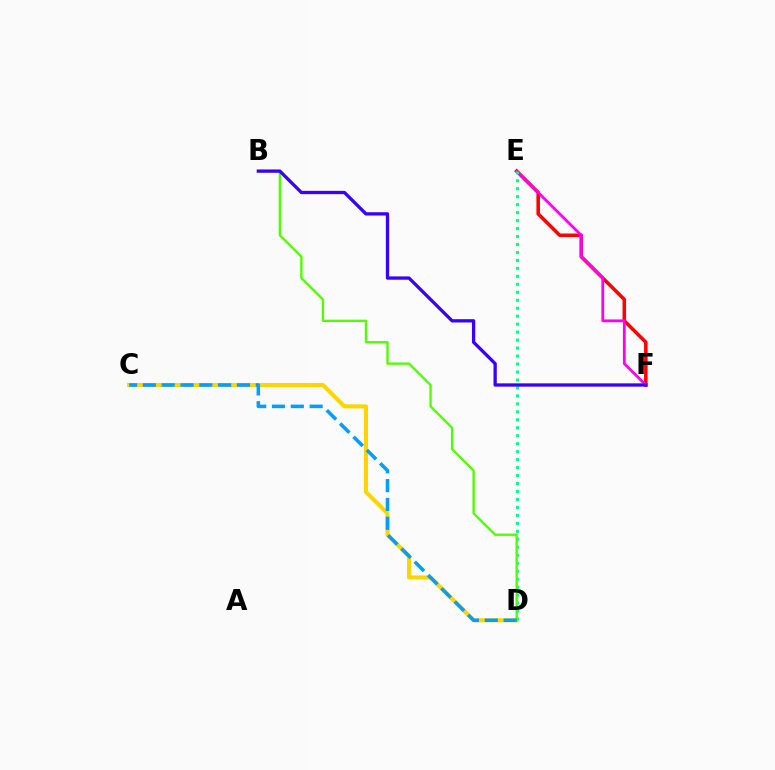{('C', 'D'): [{'color': '#ffd500', 'line_style': 'solid', 'thickness': 2.93}, {'color': '#009eff', 'line_style': 'dashed', 'thickness': 2.56}], ('E', 'F'): [{'color': '#ff0000', 'line_style': 'solid', 'thickness': 2.55}, {'color': '#ff00ed', 'line_style': 'solid', 'thickness': 2.01}], ('D', 'E'): [{'color': '#00ff86', 'line_style': 'dotted', 'thickness': 2.16}], ('B', 'D'): [{'color': '#4fff00', 'line_style': 'solid', 'thickness': 1.68}], ('B', 'F'): [{'color': '#3700ff', 'line_style': 'solid', 'thickness': 2.37}]}